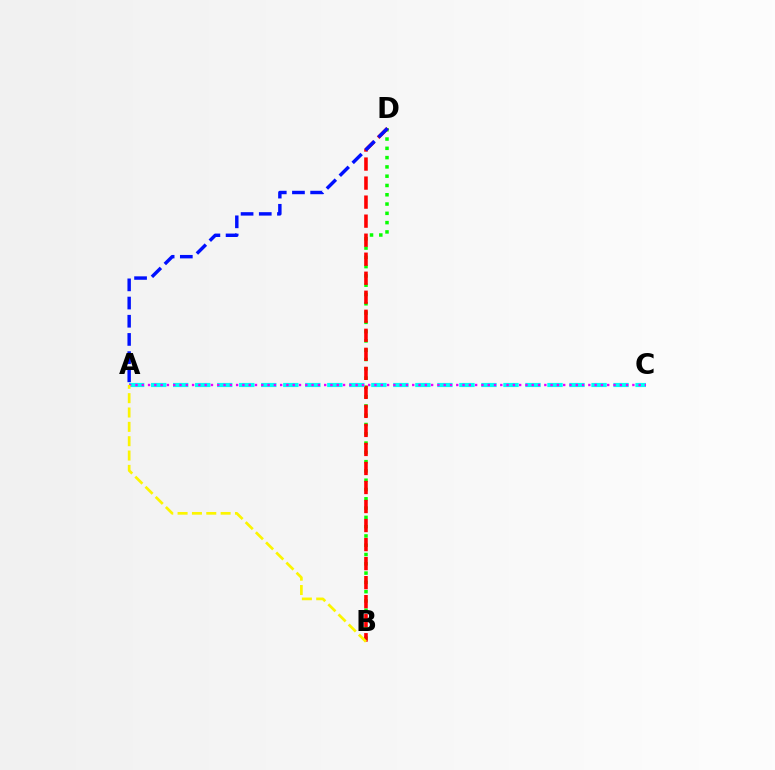{('B', 'D'): [{'color': '#08ff00', 'line_style': 'dotted', 'thickness': 2.52}, {'color': '#ff0000', 'line_style': 'dashed', 'thickness': 2.58}], ('A', 'C'): [{'color': '#00fff6', 'line_style': 'dashed', 'thickness': 2.99}, {'color': '#ee00ff', 'line_style': 'dotted', 'thickness': 1.71}], ('A', 'D'): [{'color': '#0010ff', 'line_style': 'dashed', 'thickness': 2.47}], ('A', 'B'): [{'color': '#fcf500', 'line_style': 'dashed', 'thickness': 1.95}]}